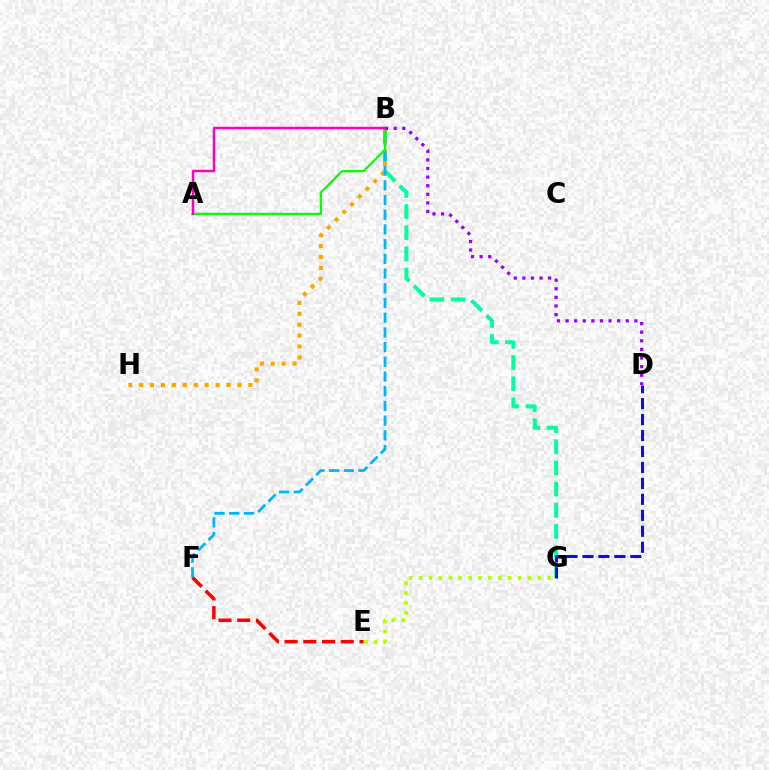{('B', 'G'): [{'color': '#00ff9d', 'line_style': 'dashed', 'thickness': 2.88}], ('B', 'H'): [{'color': '#ffa500', 'line_style': 'dotted', 'thickness': 2.97}], ('B', 'F'): [{'color': '#00b5ff', 'line_style': 'dashed', 'thickness': 2.0}], ('E', 'F'): [{'color': '#ff0000', 'line_style': 'dashed', 'thickness': 2.54}], ('E', 'G'): [{'color': '#b3ff00', 'line_style': 'dotted', 'thickness': 2.69}], ('A', 'B'): [{'color': '#08ff00', 'line_style': 'solid', 'thickness': 1.63}, {'color': '#ff00bd', 'line_style': 'solid', 'thickness': 1.78}], ('B', 'D'): [{'color': '#9b00ff', 'line_style': 'dotted', 'thickness': 2.34}], ('D', 'G'): [{'color': '#0010ff', 'line_style': 'dashed', 'thickness': 2.17}]}